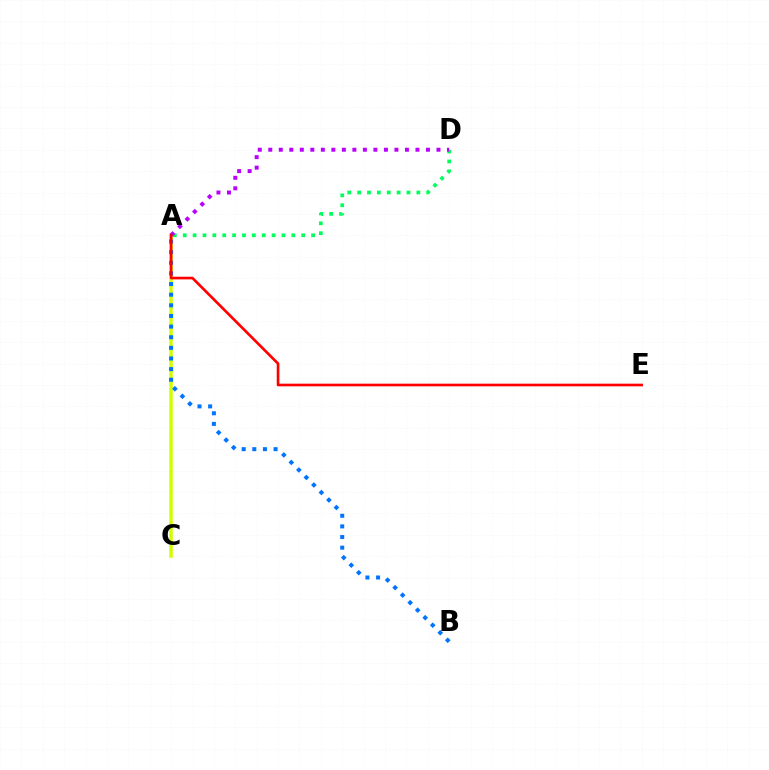{('A', 'C'): [{'color': '#d1ff00', 'line_style': 'solid', 'thickness': 2.53}], ('A', 'D'): [{'color': '#00ff5c', 'line_style': 'dotted', 'thickness': 2.68}, {'color': '#b900ff', 'line_style': 'dotted', 'thickness': 2.86}], ('A', 'B'): [{'color': '#0074ff', 'line_style': 'dotted', 'thickness': 2.89}], ('A', 'E'): [{'color': '#ff0000', 'line_style': 'solid', 'thickness': 1.92}]}